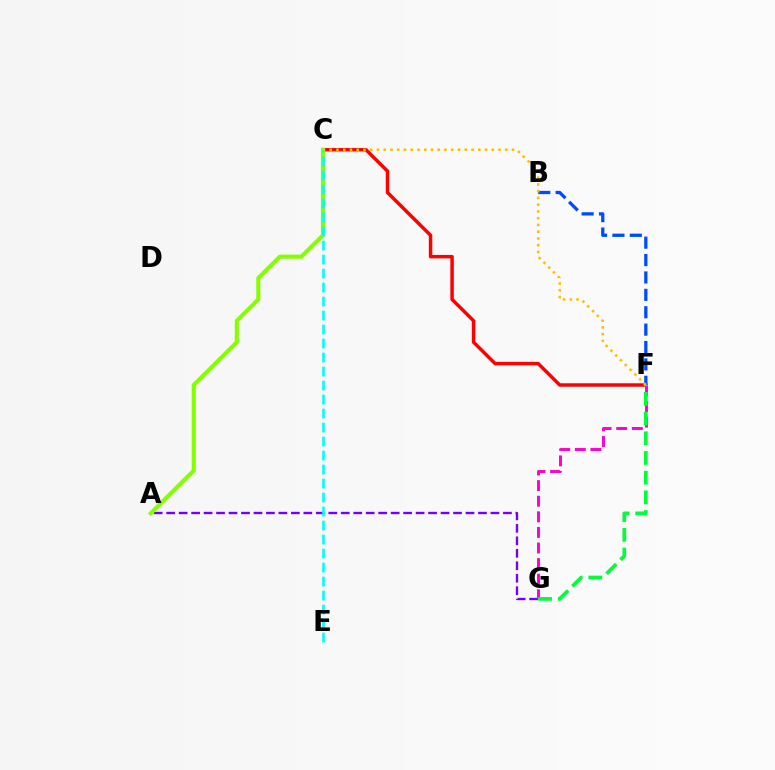{('A', 'G'): [{'color': '#7200ff', 'line_style': 'dashed', 'thickness': 1.69}], ('C', 'F'): [{'color': '#ff0000', 'line_style': 'solid', 'thickness': 2.49}, {'color': '#ffbd00', 'line_style': 'dotted', 'thickness': 1.84}], ('F', 'G'): [{'color': '#ff00cf', 'line_style': 'dashed', 'thickness': 2.12}, {'color': '#00ff39', 'line_style': 'dashed', 'thickness': 2.67}], ('B', 'F'): [{'color': '#004bff', 'line_style': 'dashed', 'thickness': 2.36}], ('A', 'C'): [{'color': '#84ff00', 'line_style': 'solid', 'thickness': 2.94}], ('C', 'E'): [{'color': '#00fff6', 'line_style': 'dashed', 'thickness': 1.9}]}